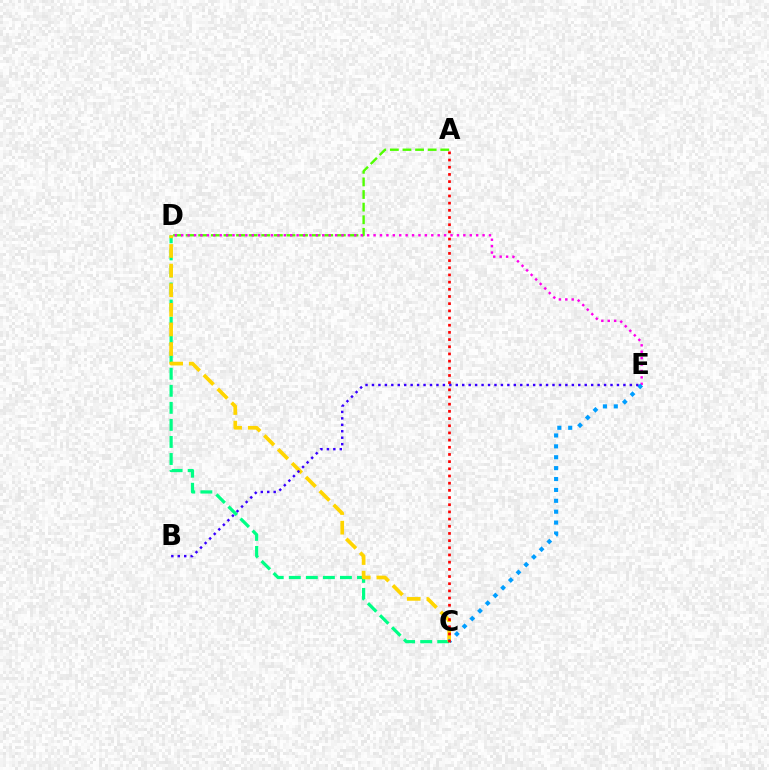{('C', 'D'): [{'color': '#00ff86', 'line_style': 'dashed', 'thickness': 2.32}, {'color': '#ffd500', 'line_style': 'dashed', 'thickness': 2.66}], ('A', 'D'): [{'color': '#4fff00', 'line_style': 'dashed', 'thickness': 1.71}], ('D', 'E'): [{'color': '#ff00ed', 'line_style': 'dotted', 'thickness': 1.74}], ('C', 'E'): [{'color': '#009eff', 'line_style': 'dotted', 'thickness': 2.96}], ('A', 'C'): [{'color': '#ff0000', 'line_style': 'dotted', 'thickness': 1.95}], ('B', 'E'): [{'color': '#3700ff', 'line_style': 'dotted', 'thickness': 1.75}]}